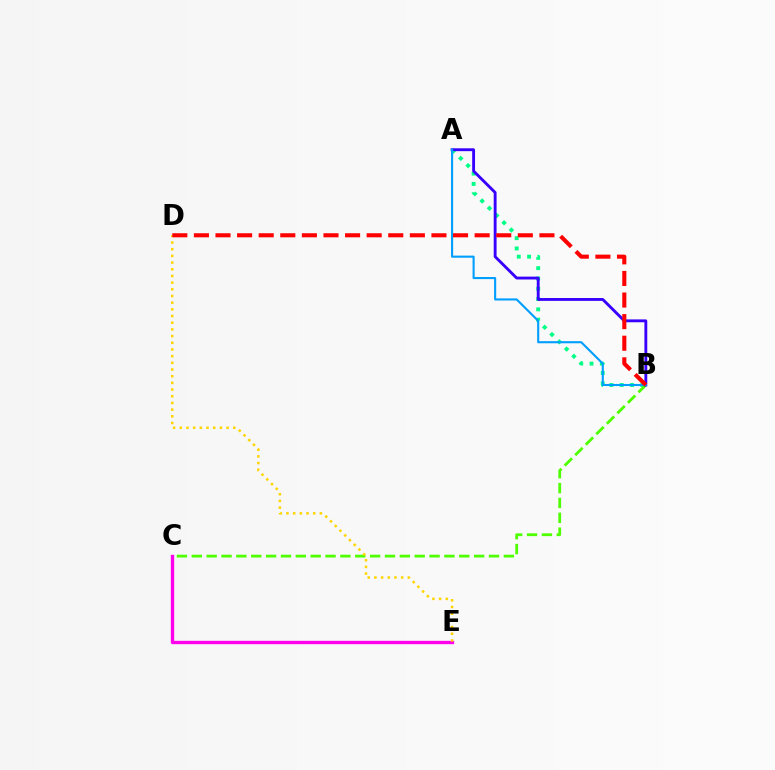{('A', 'B'): [{'color': '#00ff86', 'line_style': 'dotted', 'thickness': 2.8}, {'color': '#3700ff', 'line_style': 'solid', 'thickness': 2.06}, {'color': '#009eff', 'line_style': 'solid', 'thickness': 1.52}], ('B', 'C'): [{'color': '#4fff00', 'line_style': 'dashed', 'thickness': 2.02}], ('C', 'E'): [{'color': '#ff00ed', 'line_style': 'solid', 'thickness': 2.42}], ('D', 'E'): [{'color': '#ffd500', 'line_style': 'dotted', 'thickness': 1.82}], ('B', 'D'): [{'color': '#ff0000', 'line_style': 'dashed', 'thickness': 2.93}]}